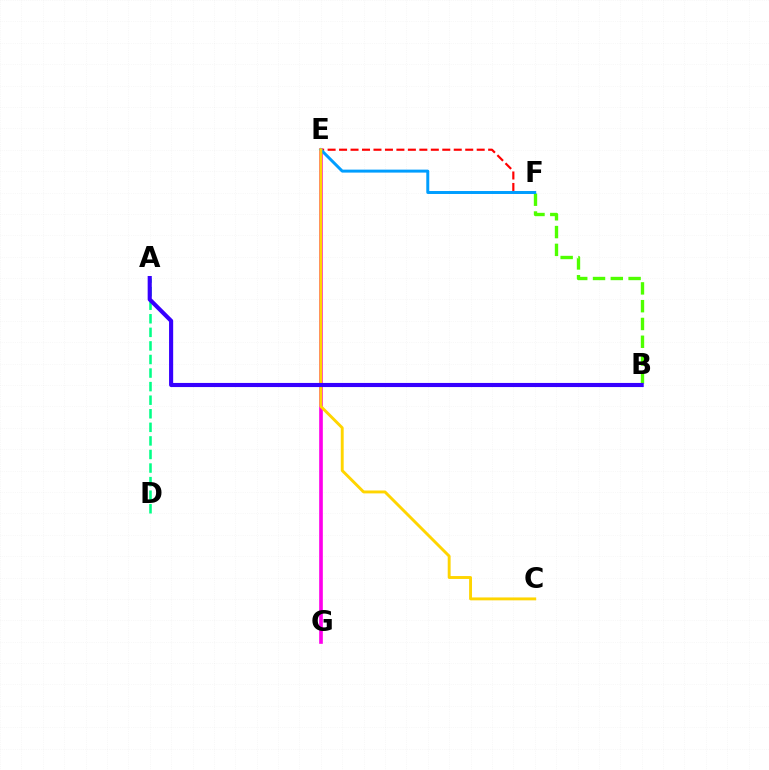{('E', 'F'): [{'color': '#ff0000', 'line_style': 'dashed', 'thickness': 1.56}, {'color': '#009eff', 'line_style': 'solid', 'thickness': 2.14}], ('A', 'D'): [{'color': '#00ff86', 'line_style': 'dashed', 'thickness': 1.84}], ('E', 'G'): [{'color': '#ff00ed', 'line_style': 'solid', 'thickness': 2.63}], ('B', 'F'): [{'color': '#4fff00', 'line_style': 'dashed', 'thickness': 2.42}], ('C', 'E'): [{'color': '#ffd500', 'line_style': 'solid', 'thickness': 2.09}], ('A', 'B'): [{'color': '#3700ff', 'line_style': 'solid', 'thickness': 2.96}]}